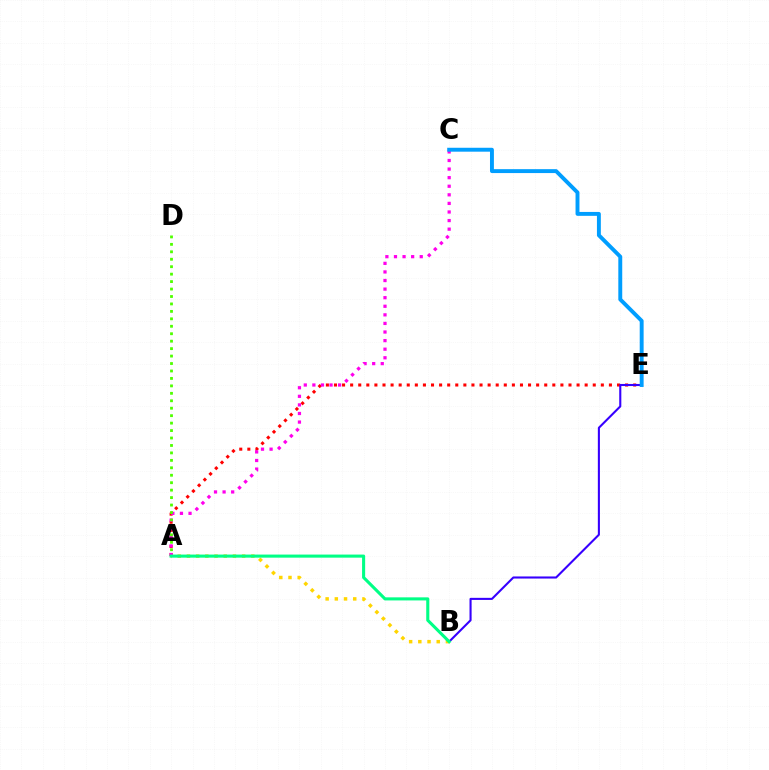{('A', 'E'): [{'color': '#ff0000', 'line_style': 'dotted', 'thickness': 2.2}], ('B', 'E'): [{'color': '#3700ff', 'line_style': 'solid', 'thickness': 1.51}], ('A', 'B'): [{'color': '#ffd500', 'line_style': 'dotted', 'thickness': 2.5}, {'color': '#00ff86', 'line_style': 'solid', 'thickness': 2.22}], ('A', 'C'): [{'color': '#ff00ed', 'line_style': 'dotted', 'thickness': 2.33}], ('A', 'D'): [{'color': '#4fff00', 'line_style': 'dotted', 'thickness': 2.02}], ('C', 'E'): [{'color': '#009eff', 'line_style': 'solid', 'thickness': 2.82}]}